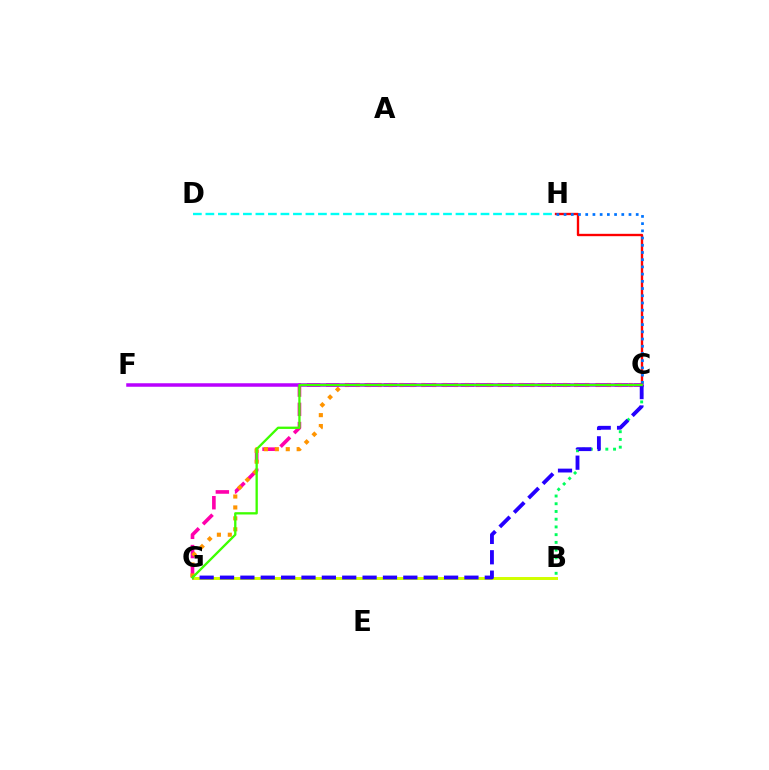{('D', 'H'): [{'color': '#00fff6', 'line_style': 'dashed', 'thickness': 1.7}], ('C', 'G'): [{'color': '#ff00ac', 'line_style': 'dashed', 'thickness': 2.61}, {'color': '#ff9400', 'line_style': 'dotted', 'thickness': 2.97}, {'color': '#2500ff', 'line_style': 'dashed', 'thickness': 2.77}, {'color': '#3dff00', 'line_style': 'solid', 'thickness': 1.66}], ('B', 'C'): [{'color': '#00ff5c', 'line_style': 'dotted', 'thickness': 2.1}], ('C', 'F'): [{'color': '#b900ff', 'line_style': 'solid', 'thickness': 2.53}], ('B', 'G'): [{'color': '#d1ff00', 'line_style': 'solid', 'thickness': 2.14}], ('C', 'H'): [{'color': '#ff0000', 'line_style': 'solid', 'thickness': 1.7}, {'color': '#0074ff', 'line_style': 'dotted', 'thickness': 1.96}]}